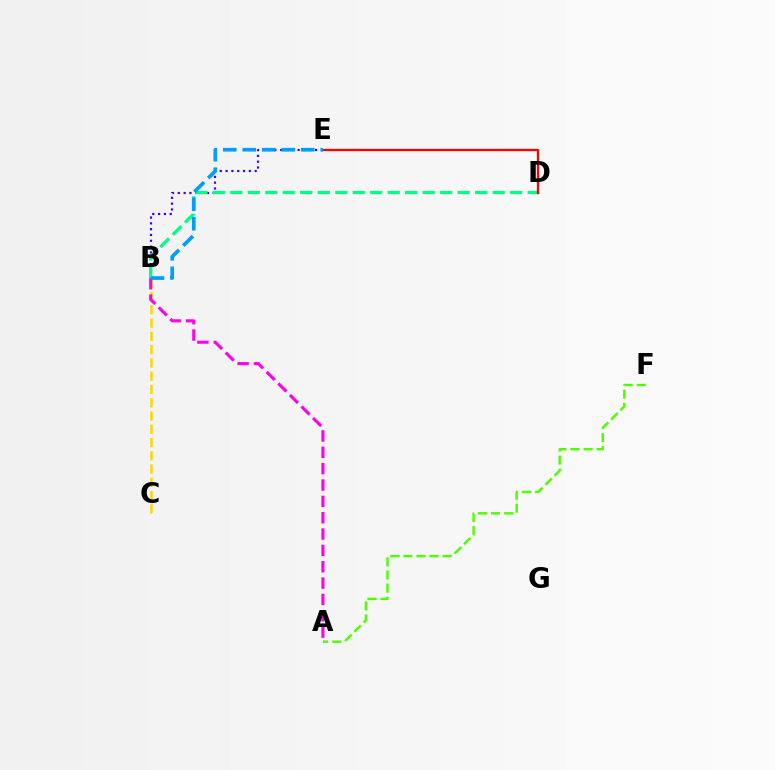{('B', 'E'): [{'color': '#3700ff', 'line_style': 'dotted', 'thickness': 1.58}, {'color': '#009eff', 'line_style': 'dashed', 'thickness': 2.65}], ('B', 'D'): [{'color': '#00ff86', 'line_style': 'dashed', 'thickness': 2.38}], ('D', 'E'): [{'color': '#ff0000', 'line_style': 'solid', 'thickness': 1.66}], ('B', 'C'): [{'color': '#ffd500', 'line_style': 'dashed', 'thickness': 1.8}], ('A', 'B'): [{'color': '#ff00ed', 'line_style': 'dashed', 'thickness': 2.22}], ('A', 'F'): [{'color': '#4fff00', 'line_style': 'dashed', 'thickness': 1.78}]}